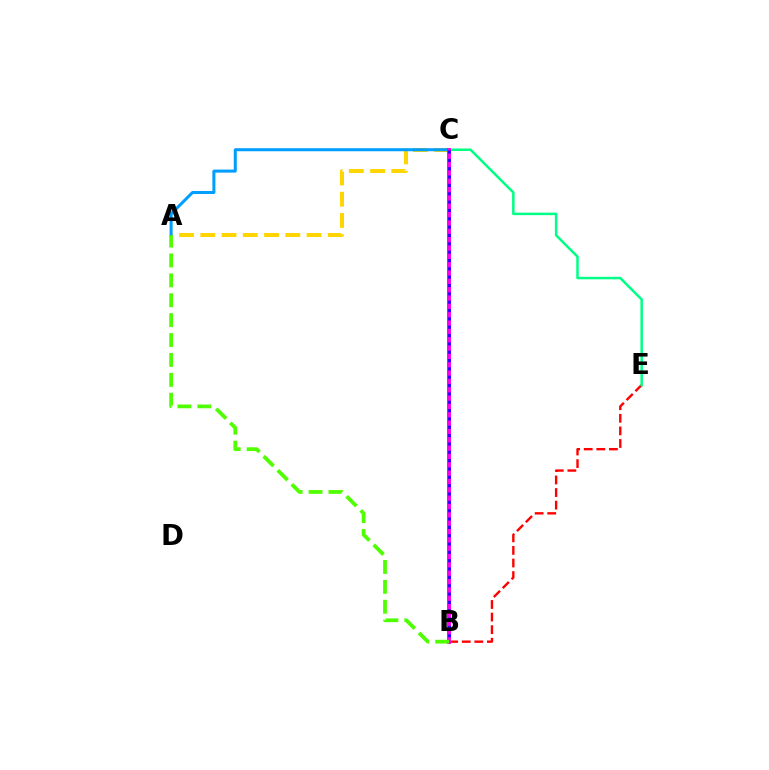{('A', 'C'): [{'color': '#ffd500', 'line_style': 'dashed', 'thickness': 2.89}, {'color': '#009eff', 'line_style': 'solid', 'thickness': 2.18}], ('B', 'E'): [{'color': '#ff0000', 'line_style': 'dashed', 'thickness': 1.71}], ('C', 'E'): [{'color': '#00ff86', 'line_style': 'solid', 'thickness': 1.81}], ('B', 'C'): [{'color': '#ff00ed', 'line_style': 'solid', 'thickness': 2.84}, {'color': '#3700ff', 'line_style': 'dotted', 'thickness': 2.27}], ('A', 'B'): [{'color': '#4fff00', 'line_style': 'dashed', 'thickness': 2.7}]}